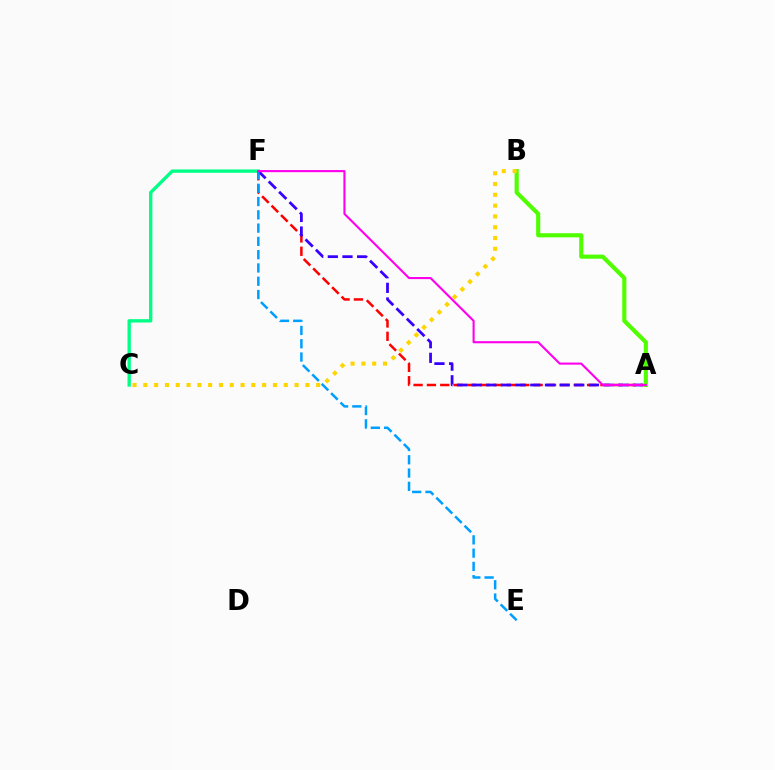{('C', 'F'): [{'color': '#00ff86', 'line_style': 'solid', 'thickness': 2.41}], ('A', 'F'): [{'color': '#ff0000', 'line_style': 'dashed', 'thickness': 1.81}, {'color': '#3700ff', 'line_style': 'dashed', 'thickness': 1.99}, {'color': '#ff00ed', 'line_style': 'solid', 'thickness': 1.52}], ('A', 'B'): [{'color': '#4fff00', 'line_style': 'solid', 'thickness': 2.98}], ('B', 'C'): [{'color': '#ffd500', 'line_style': 'dotted', 'thickness': 2.94}], ('E', 'F'): [{'color': '#009eff', 'line_style': 'dashed', 'thickness': 1.8}]}